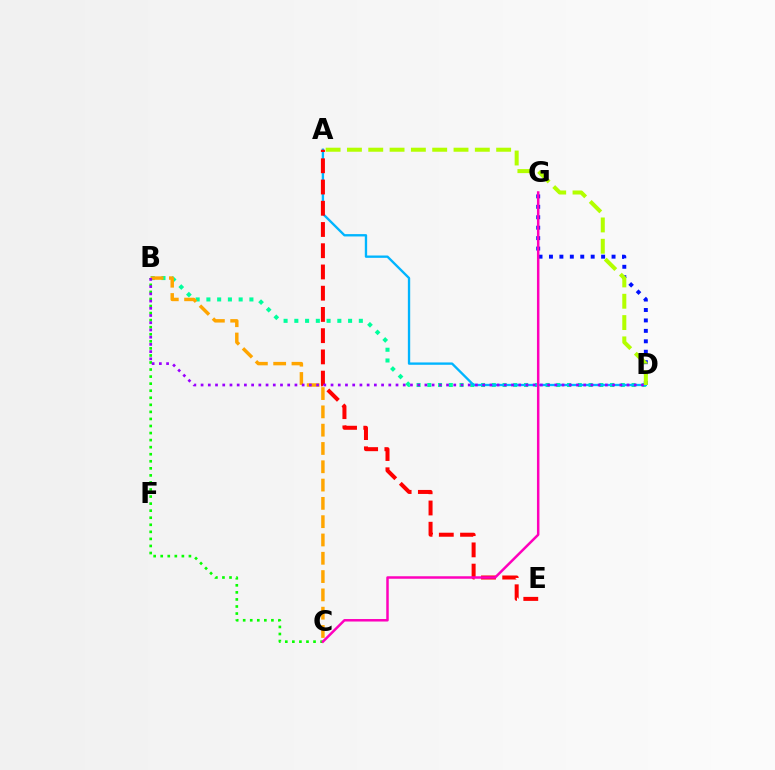{('B', 'C'): [{'color': '#08ff00', 'line_style': 'dotted', 'thickness': 1.92}, {'color': '#ffa500', 'line_style': 'dashed', 'thickness': 2.49}], ('B', 'D'): [{'color': '#00ff9d', 'line_style': 'dotted', 'thickness': 2.92}, {'color': '#9b00ff', 'line_style': 'dotted', 'thickness': 1.96}], ('D', 'G'): [{'color': '#0010ff', 'line_style': 'dotted', 'thickness': 2.83}], ('A', 'D'): [{'color': '#00b5ff', 'line_style': 'solid', 'thickness': 1.69}, {'color': '#b3ff00', 'line_style': 'dashed', 'thickness': 2.9}], ('A', 'E'): [{'color': '#ff0000', 'line_style': 'dashed', 'thickness': 2.88}], ('C', 'G'): [{'color': '#ff00bd', 'line_style': 'solid', 'thickness': 1.8}]}